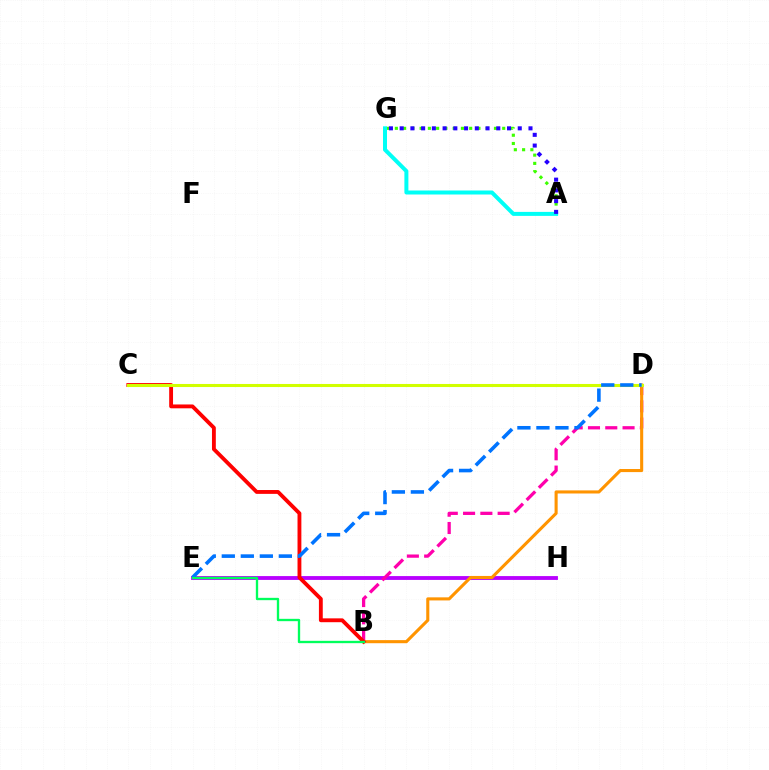{('A', 'G'): [{'color': '#3dff00', 'line_style': 'dotted', 'thickness': 2.24}, {'color': '#00fff6', 'line_style': 'solid', 'thickness': 2.88}, {'color': '#2500ff', 'line_style': 'dotted', 'thickness': 2.92}], ('E', 'H'): [{'color': '#b900ff', 'line_style': 'solid', 'thickness': 2.76}], ('B', 'D'): [{'color': '#ff00ac', 'line_style': 'dashed', 'thickness': 2.35}, {'color': '#ff9400', 'line_style': 'solid', 'thickness': 2.22}], ('B', 'C'): [{'color': '#ff0000', 'line_style': 'solid', 'thickness': 2.77}], ('C', 'D'): [{'color': '#d1ff00', 'line_style': 'solid', 'thickness': 2.21}], ('D', 'E'): [{'color': '#0074ff', 'line_style': 'dashed', 'thickness': 2.58}], ('B', 'E'): [{'color': '#00ff5c', 'line_style': 'solid', 'thickness': 1.68}]}